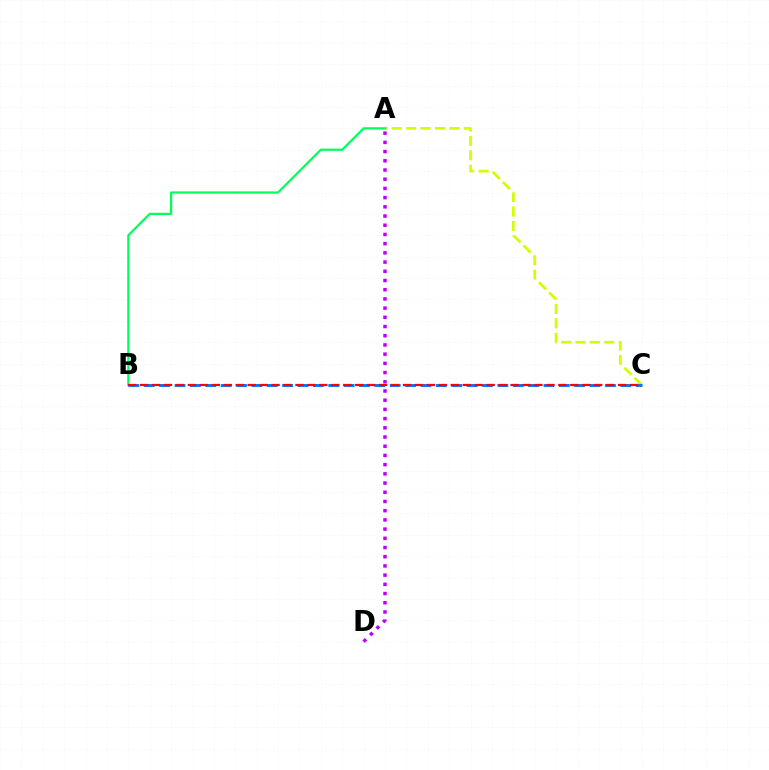{('A', 'C'): [{'color': '#d1ff00', 'line_style': 'dashed', 'thickness': 1.96}], ('A', 'B'): [{'color': '#00ff5c', 'line_style': 'solid', 'thickness': 1.59}], ('B', 'C'): [{'color': '#0074ff', 'line_style': 'dashed', 'thickness': 2.09}, {'color': '#ff0000', 'line_style': 'dashed', 'thickness': 1.62}], ('A', 'D'): [{'color': '#b900ff', 'line_style': 'dotted', 'thickness': 2.5}]}